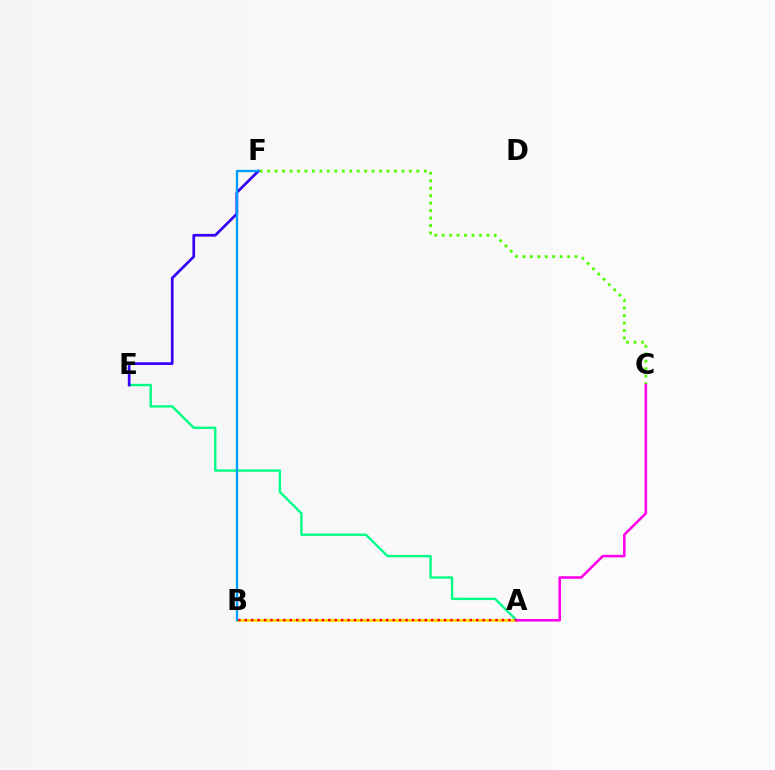{('A', 'B'): [{'color': '#ffd500', 'line_style': 'solid', 'thickness': 1.95}, {'color': '#ff0000', 'line_style': 'dotted', 'thickness': 1.75}], ('C', 'F'): [{'color': '#4fff00', 'line_style': 'dotted', 'thickness': 2.03}], ('A', 'E'): [{'color': '#00ff86', 'line_style': 'solid', 'thickness': 1.72}], ('E', 'F'): [{'color': '#3700ff', 'line_style': 'solid', 'thickness': 1.95}], ('B', 'F'): [{'color': '#009eff', 'line_style': 'solid', 'thickness': 1.67}], ('A', 'C'): [{'color': '#ff00ed', 'line_style': 'solid', 'thickness': 1.85}]}